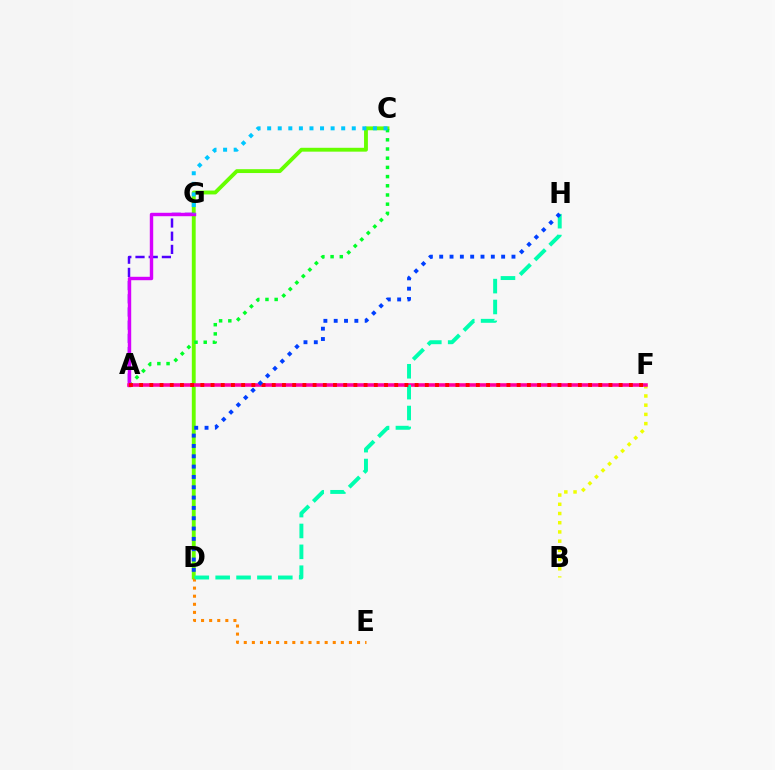{('B', 'F'): [{'color': '#eeff00', 'line_style': 'dotted', 'thickness': 2.5}], ('C', 'D'): [{'color': '#66ff00', 'line_style': 'solid', 'thickness': 2.78}], ('A', 'G'): [{'color': '#4f00ff', 'line_style': 'dashed', 'thickness': 1.79}, {'color': '#d600ff', 'line_style': 'solid', 'thickness': 2.46}], ('A', 'C'): [{'color': '#00ff27', 'line_style': 'dotted', 'thickness': 2.5}], ('D', 'E'): [{'color': '#ff8800', 'line_style': 'dotted', 'thickness': 2.2}], ('A', 'F'): [{'color': '#ff00a0', 'line_style': 'solid', 'thickness': 2.57}, {'color': '#ff0000', 'line_style': 'dotted', 'thickness': 2.77}], ('C', 'G'): [{'color': '#00c7ff', 'line_style': 'dotted', 'thickness': 2.87}], ('D', 'H'): [{'color': '#00ffaf', 'line_style': 'dashed', 'thickness': 2.84}, {'color': '#003fff', 'line_style': 'dotted', 'thickness': 2.8}]}